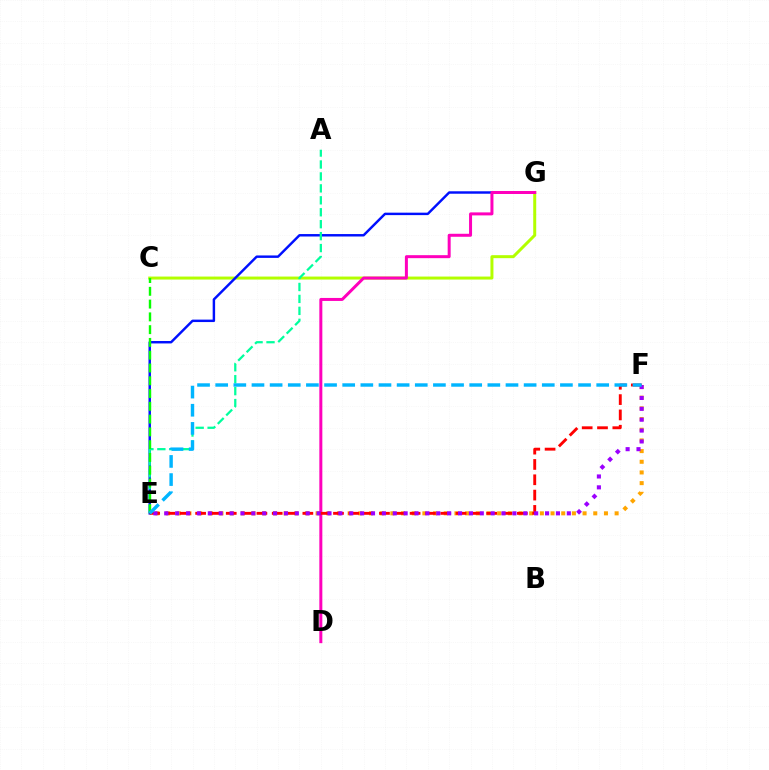{('E', 'F'): [{'color': '#ffa500', 'line_style': 'dotted', 'thickness': 2.9}, {'color': '#ff0000', 'line_style': 'dashed', 'thickness': 2.08}, {'color': '#9b00ff', 'line_style': 'dotted', 'thickness': 2.96}, {'color': '#00b5ff', 'line_style': 'dashed', 'thickness': 2.46}], ('C', 'G'): [{'color': '#b3ff00', 'line_style': 'solid', 'thickness': 2.15}], ('E', 'G'): [{'color': '#0010ff', 'line_style': 'solid', 'thickness': 1.76}], ('A', 'E'): [{'color': '#00ff9d', 'line_style': 'dashed', 'thickness': 1.62}], ('D', 'G'): [{'color': '#ff00bd', 'line_style': 'solid', 'thickness': 2.16}], ('C', 'E'): [{'color': '#08ff00', 'line_style': 'dashed', 'thickness': 1.74}]}